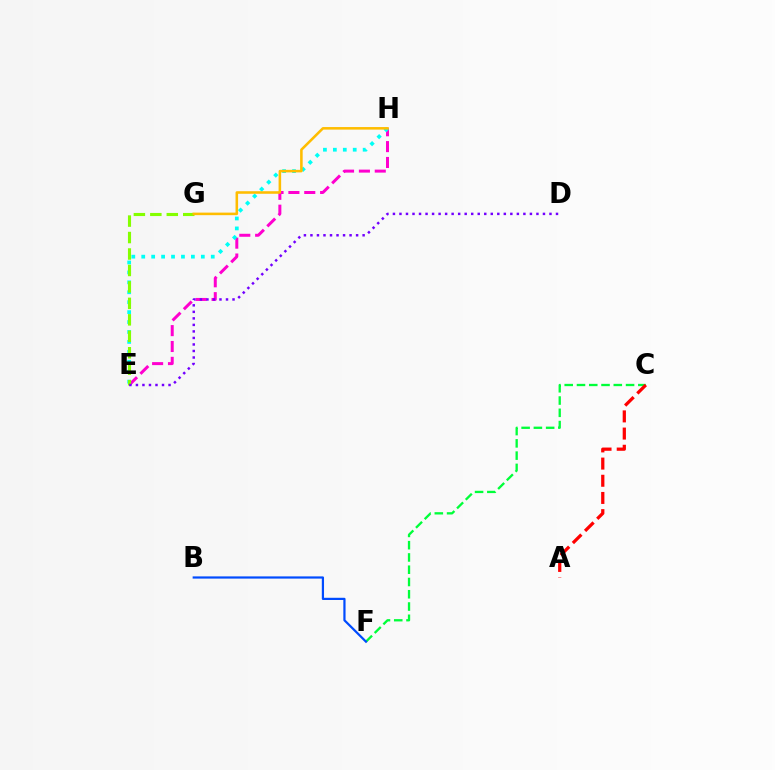{('E', 'H'): [{'color': '#ff00cf', 'line_style': 'dashed', 'thickness': 2.16}, {'color': '#00fff6', 'line_style': 'dotted', 'thickness': 2.7}], ('C', 'F'): [{'color': '#00ff39', 'line_style': 'dashed', 'thickness': 1.67}], ('E', 'G'): [{'color': '#84ff00', 'line_style': 'dashed', 'thickness': 2.24}], ('G', 'H'): [{'color': '#ffbd00', 'line_style': 'solid', 'thickness': 1.84}], ('D', 'E'): [{'color': '#7200ff', 'line_style': 'dotted', 'thickness': 1.77}], ('B', 'F'): [{'color': '#004bff', 'line_style': 'solid', 'thickness': 1.59}], ('A', 'C'): [{'color': '#ff0000', 'line_style': 'dashed', 'thickness': 2.33}]}